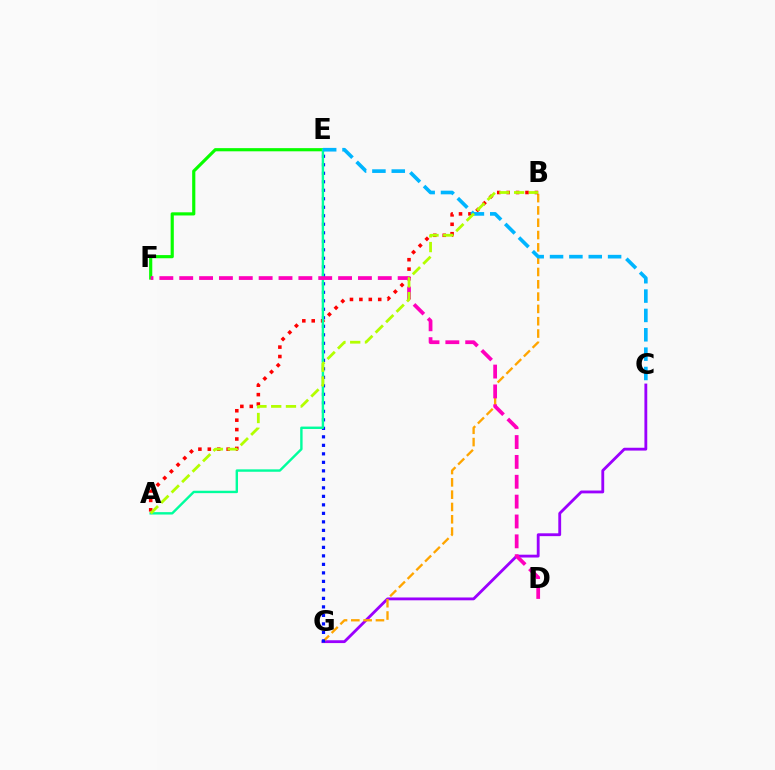{('C', 'G'): [{'color': '#9b00ff', 'line_style': 'solid', 'thickness': 2.04}], ('B', 'G'): [{'color': '#ffa500', 'line_style': 'dashed', 'thickness': 1.67}], ('A', 'B'): [{'color': '#ff0000', 'line_style': 'dotted', 'thickness': 2.56}, {'color': '#b3ff00', 'line_style': 'dashed', 'thickness': 2.0}], ('E', 'G'): [{'color': '#0010ff', 'line_style': 'dotted', 'thickness': 2.31}], ('E', 'F'): [{'color': '#08ff00', 'line_style': 'solid', 'thickness': 2.28}], ('A', 'E'): [{'color': '#00ff9d', 'line_style': 'solid', 'thickness': 1.73}], ('D', 'F'): [{'color': '#ff00bd', 'line_style': 'dashed', 'thickness': 2.7}], ('C', 'E'): [{'color': '#00b5ff', 'line_style': 'dashed', 'thickness': 2.63}]}